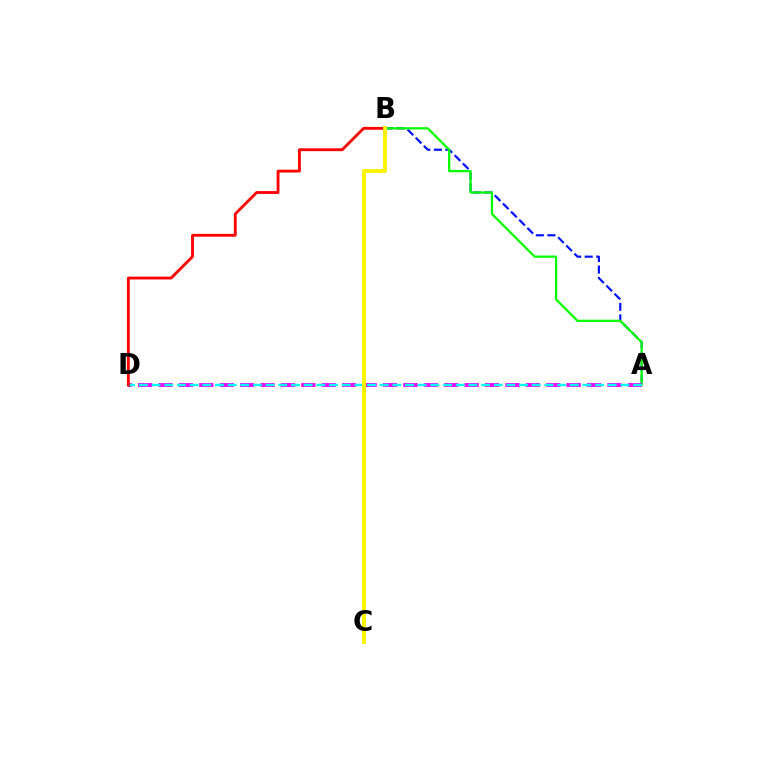{('A', 'B'): [{'color': '#0010ff', 'line_style': 'dashed', 'thickness': 1.57}, {'color': '#08ff00', 'line_style': 'solid', 'thickness': 1.64}], ('A', 'D'): [{'color': '#ee00ff', 'line_style': 'dashed', 'thickness': 2.77}, {'color': '#00fff6', 'line_style': 'dashed', 'thickness': 1.72}], ('B', 'D'): [{'color': '#ff0000', 'line_style': 'solid', 'thickness': 2.05}], ('B', 'C'): [{'color': '#fcf500', 'line_style': 'solid', 'thickness': 2.82}]}